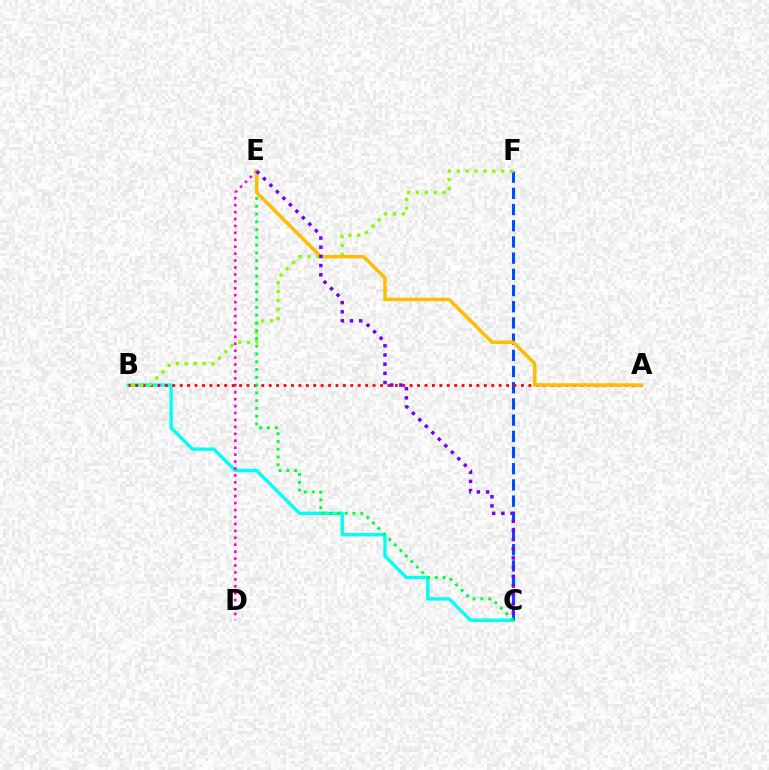{('B', 'C'): [{'color': '#00fff6', 'line_style': 'solid', 'thickness': 2.43}], ('C', 'F'): [{'color': '#004bff', 'line_style': 'dashed', 'thickness': 2.2}], ('D', 'E'): [{'color': '#ff00cf', 'line_style': 'dotted', 'thickness': 1.88}], ('A', 'B'): [{'color': '#ff0000', 'line_style': 'dotted', 'thickness': 2.02}], ('B', 'F'): [{'color': '#84ff00', 'line_style': 'dotted', 'thickness': 2.42}], ('C', 'E'): [{'color': '#00ff39', 'line_style': 'dotted', 'thickness': 2.11}, {'color': '#7200ff', 'line_style': 'dotted', 'thickness': 2.49}], ('A', 'E'): [{'color': '#ffbd00', 'line_style': 'solid', 'thickness': 2.5}]}